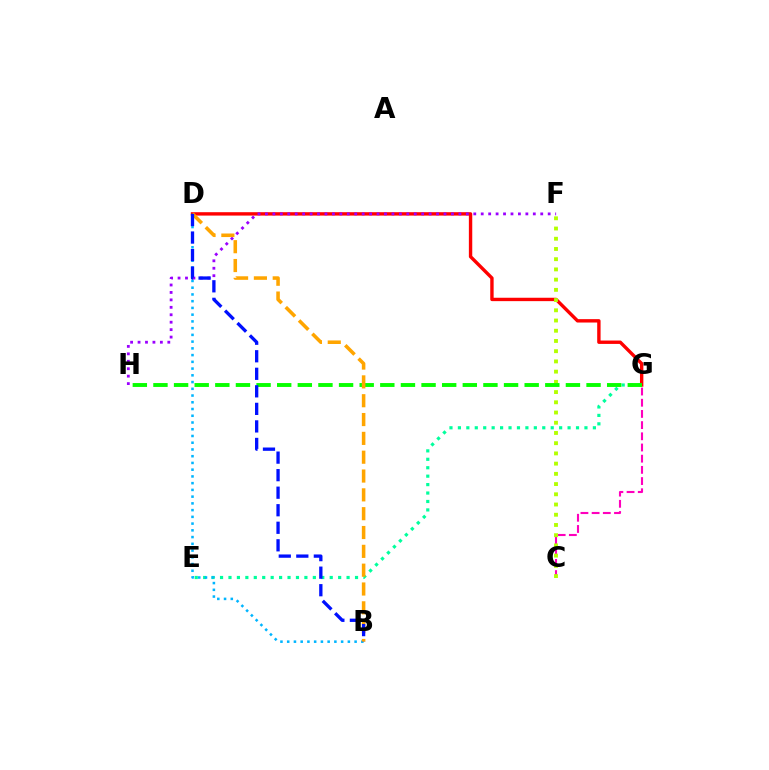{('D', 'G'): [{'color': '#ff0000', 'line_style': 'solid', 'thickness': 2.44}], ('E', 'G'): [{'color': '#00ff9d', 'line_style': 'dotted', 'thickness': 2.29}], ('B', 'D'): [{'color': '#00b5ff', 'line_style': 'dotted', 'thickness': 1.83}, {'color': '#ffa500', 'line_style': 'dashed', 'thickness': 2.56}, {'color': '#0010ff', 'line_style': 'dashed', 'thickness': 2.38}], ('C', 'G'): [{'color': '#ff00bd', 'line_style': 'dashed', 'thickness': 1.52}], ('C', 'F'): [{'color': '#b3ff00', 'line_style': 'dotted', 'thickness': 2.78}], ('G', 'H'): [{'color': '#08ff00', 'line_style': 'dashed', 'thickness': 2.8}], ('F', 'H'): [{'color': '#9b00ff', 'line_style': 'dotted', 'thickness': 2.02}]}